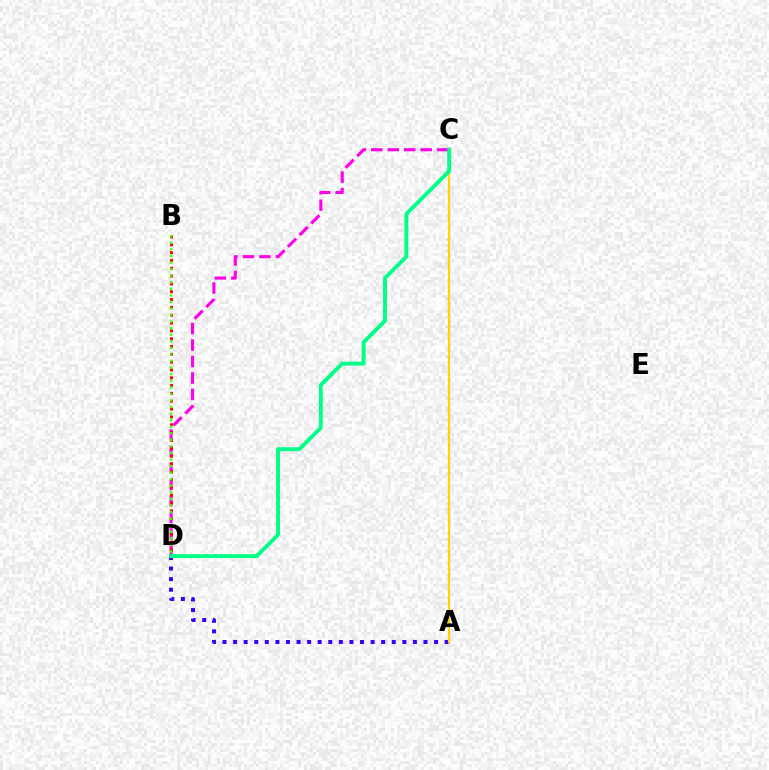{('A', 'C'): [{'color': '#009eff', 'line_style': 'dotted', 'thickness': 1.6}, {'color': '#ffd500', 'line_style': 'solid', 'thickness': 1.51}], ('A', 'D'): [{'color': '#3700ff', 'line_style': 'dotted', 'thickness': 2.87}], ('C', 'D'): [{'color': '#ff00ed', 'line_style': 'dashed', 'thickness': 2.24}, {'color': '#00ff86', 'line_style': 'solid', 'thickness': 2.8}], ('B', 'D'): [{'color': '#ff0000', 'line_style': 'dotted', 'thickness': 2.13}, {'color': '#4fff00', 'line_style': 'dotted', 'thickness': 1.78}]}